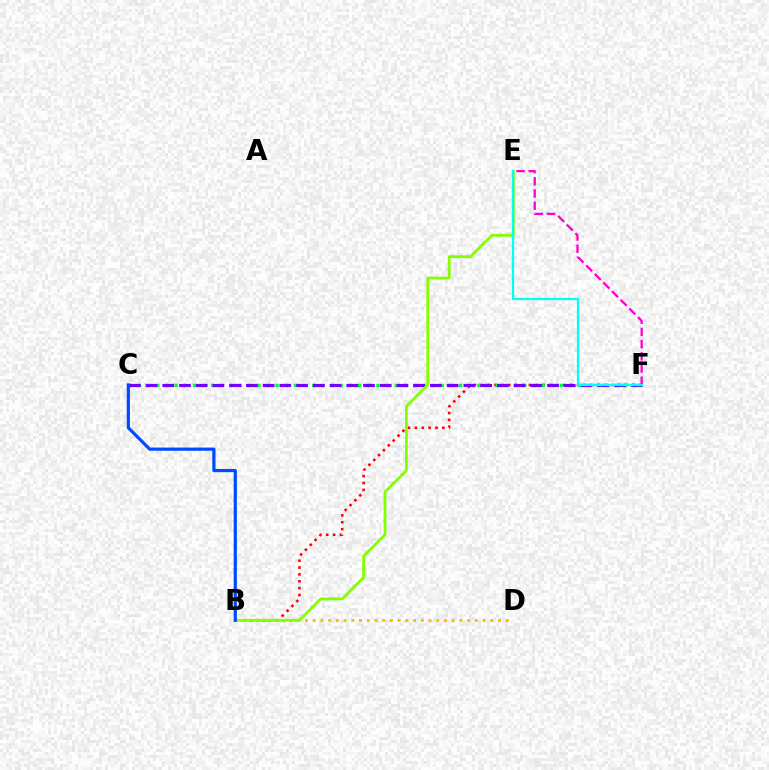{('E', 'F'): [{'color': '#ff00cf', 'line_style': 'dashed', 'thickness': 1.66}, {'color': '#00fff6', 'line_style': 'solid', 'thickness': 1.62}], ('B', 'F'): [{'color': '#ff0000', 'line_style': 'dotted', 'thickness': 1.87}], ('B', 'D'): [{'color': '#ffbd00', 'line_style': 'dotted', 'thickness': 2.1}], ('C', 'F'): [{'color': '#00ff39', 'line_style': 'dotted', 'thickness': 2.49}, {'color': '#7200ff', 'line_style': 'dashed', 'thickness': 2.27}], ('B', 'E'): [{'color': '#84ff00', 'line_style': 'solid', 'thickness': 2.02}], ('B', 'C'): [{'color': '#004bff', 'line_style': 'solid', 'thickness': 2.3}]}